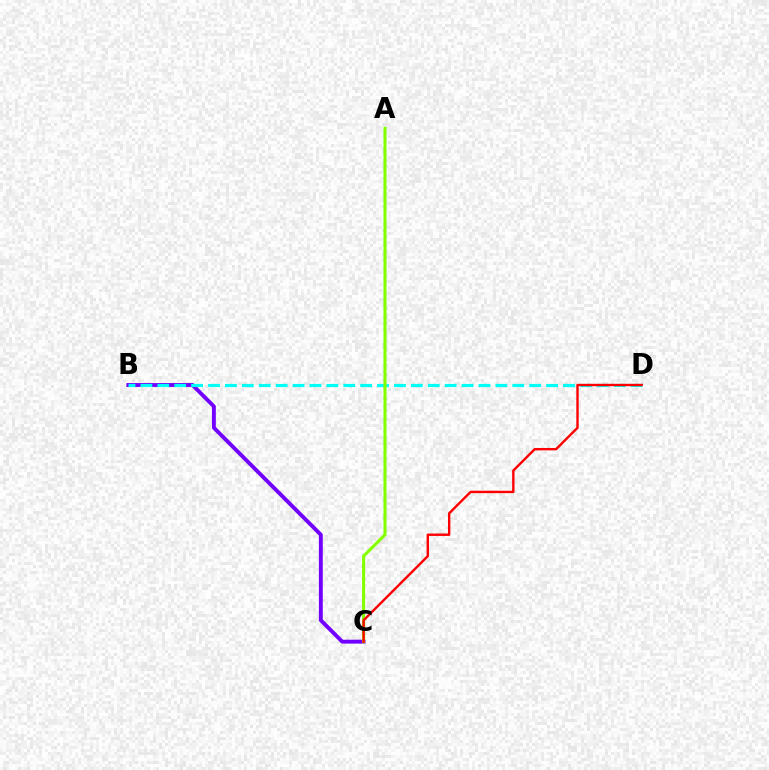{('B', 'C'): [{'color': '#7200ff', 'line_style': 'solid', 'thickness': 2.8}], ('B', 'D'): [{'color': '#00fff6', 'line_style': 'dashed', 'thickness': 2.3}], ('A', 'C'): [{'color': '#84ff00', 'line_style': 'solid', 'thickness': 2.23}], ('C', 'D'): [{'color': '#ff0000', 'line_style': 'solid', 'thickness': 1.72}]}